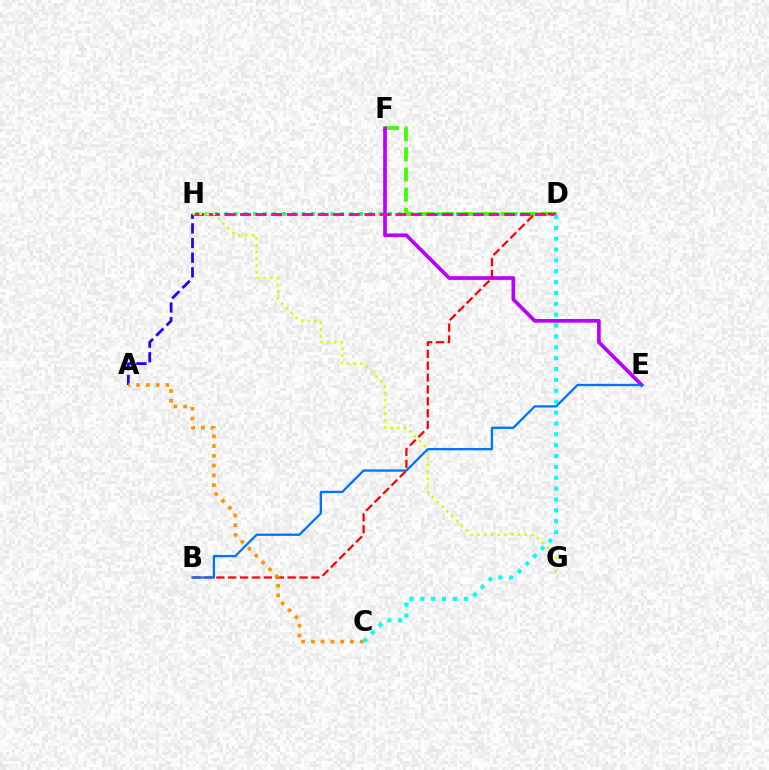{('D', 'H'): [{'color': '#00ff5c', 'line_style': 'dotted', 'thickness': 2.62}, {'color': '#ff00ac', 'line_style': 'dashed', 'thickness': 2.11}], ('D', 'F'): [{'color': '#3dff00', 'line_style': 'dashed', 'thickness': 2.74}], ('E', 'F'): [{'color': '#b900ff', 'line_style': 'solid', 'thickness': 2.65}], ('A', 'H'): [{'color': '#2500ff', 'line_style': 'dashed', 'thickness': 1.99}], ('B', 'D'): [{'color': '#ff0000', 'line_style': 'dashed', 'thickness': 1.61}], ('A', 'C'): [{'color': '#ff9400', 'line_style': 'dotted', 'thickness': 2.66}], ('C', 'D'): [{'color': '#00fff6', 'line_style': 'dotted', 'thickness': 2.95}], ('G', 'H'): [{'color': '#d1ff00', 'line_style': 'dotted', 'thickness': 1.85}], ('B', 'E'): [{'color': '#0074ff', 'line_style': 'solid', 'thickness': 1.66}]}